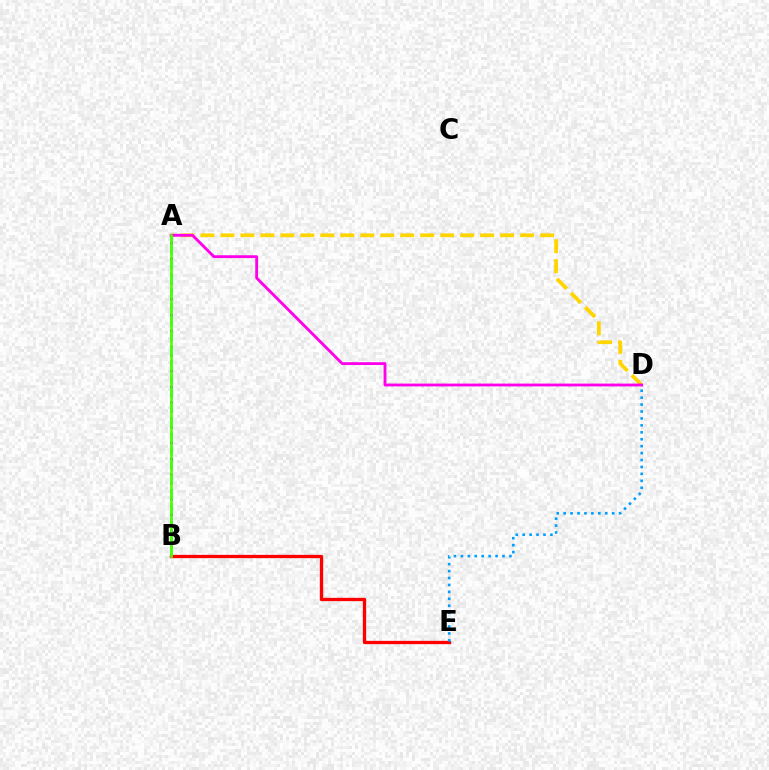{('A', 'B'): [{'color': '#3700ff', 'line_style': 'dotted', 'thickness': 2.17}, {'color': '#00ff86', 'line_style': 'dashed', 'thickness': 1.95}, {'color': '#4fff00', 'line_style': 'solid', 'thickness': 1.89}], ('A', 'D'): [{'color': '#ffd500', 'line_style': 'dashed', 'thickness': 2.71}, {'color': '#ff00ed', 'line_style': 'solid', 'thickness': 2.04}], ('B', 'E'): [{'color': '#ff0000', 'line_style': 'solid', 'thickness': 2.38}], ('D', 'E'): [{'color': '#009eff', 'line_style': 'dotted', 'thickness': 1.88}]}